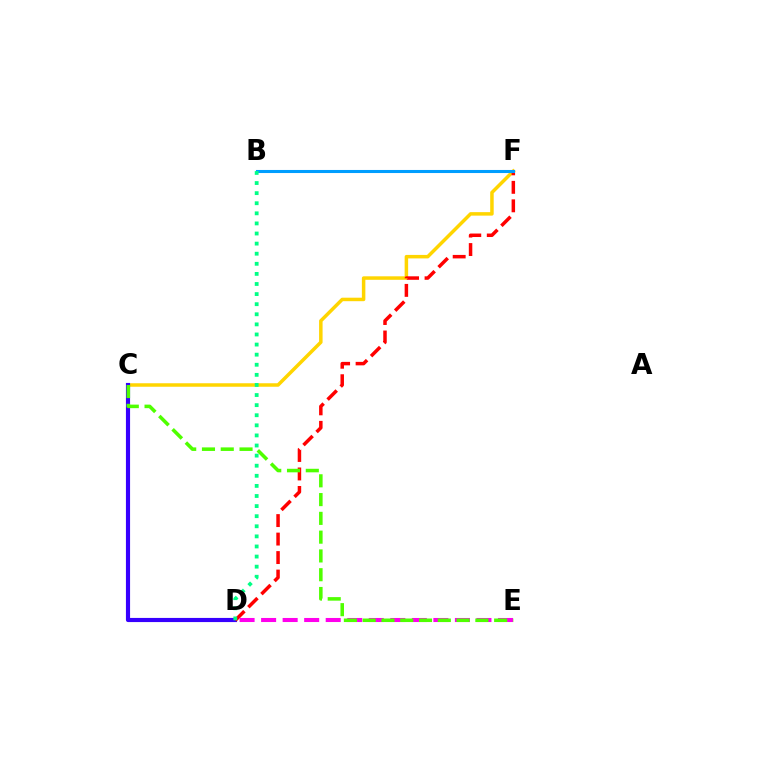{('C', 'F'): [{'color': '#ffd500', 'line_style': 'solid', 'thickness': 2.52}], ('C', 'D'): [{'color': '#3700ff', 'line_style': 'solid', 'thickness': 2.99}], ('D', 'F'): [{'color': '#ff0000', 'line_style': 'dashed', 'thickness': 2.51}], ('D', 'E'): [{'color': '#ff00ed', 'line_style': 'dashed', 'thickness': 2.93}], ('B', 'F'): [{'color': '#009eff', 'line_style': 'solid', 'thickness': 2.21}], ('B', 'D'): [{'color': '#00ff86', 'line_style': 'dotted', 'thickness': 2.74}], ('C', 'E'): [{'color': '#4fff00', 'line_style': 'dashed', 'thickness': 2.55}]}